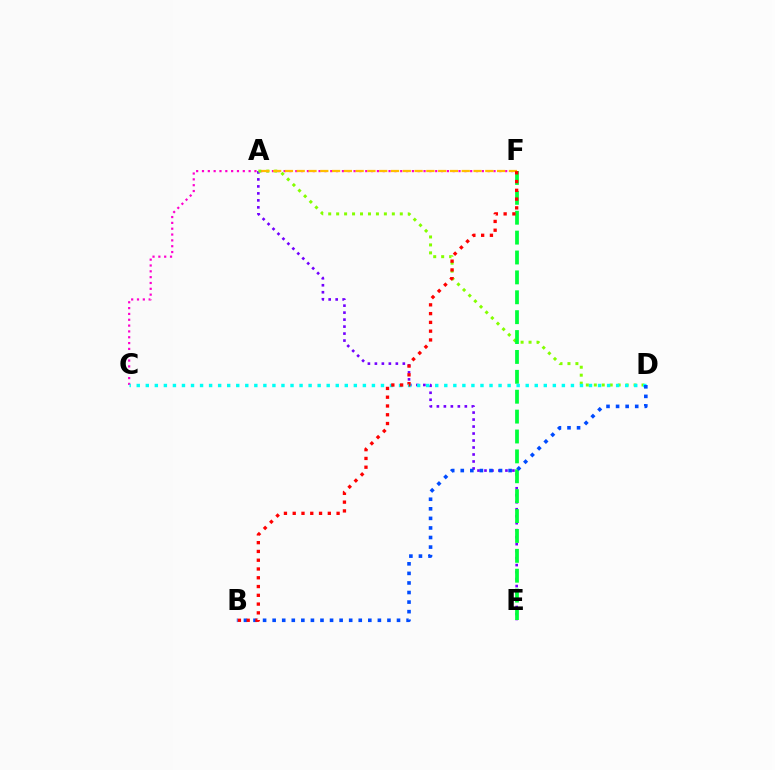{('C', 'F'): [{'color': '#ff00cf', 'line_style': 'dotted', 'thickness': 1.58}], ('A', 'E'): [{'color': '#7200ff', 'line_style': 'dotted', 'thickness': 1.9}], ('A', 'D'): [{'color': '#84ff00', 'line_style': 'dotted', 'thickness': 2.16}], ('E', 'F'): [{'color': '#00ff39', 'line_style': 'dashed', 'thickness': 2.7}], ('A', 'F'): [{'color': '#ffbd00', 'line_style': 'dashed', 'thickness': 1.6}], ('C', 'D'): [{'color': '#00fff6', 'line_style': 'dotted', 'thickness': 2.46}], ('B', 'D'): [{'color': '#004bff', 'line_style': 'dotted', 'thickness': 2.6}], ('B', 'F'): [{'color': '#ff0000', 'line_style': 'dotted', 'thickness': 2.38}]}